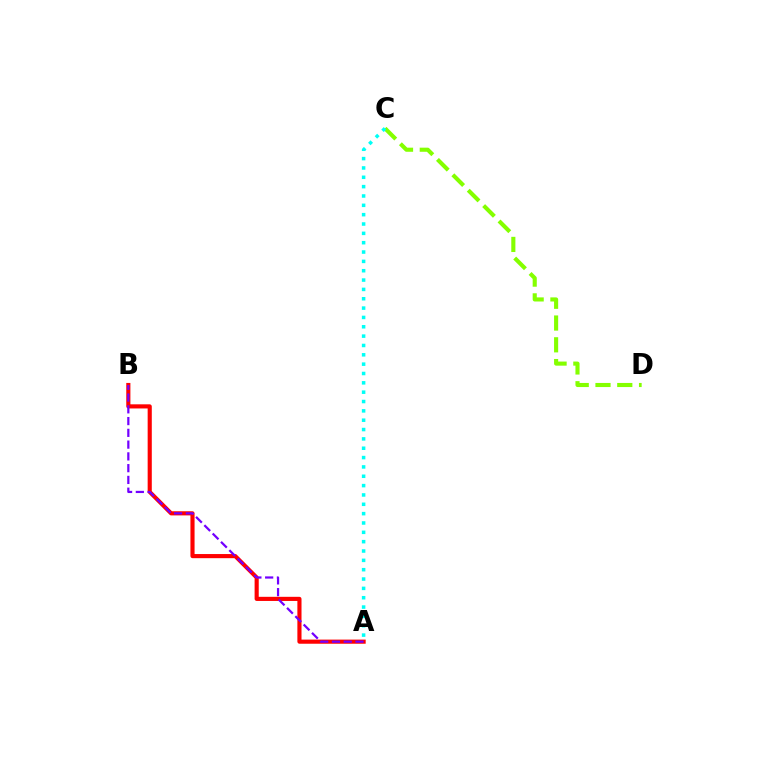{('C', 'D'): [{'color': '#84ff00', 'line_style': 'dashed', 'thickness': 2.96}], ('A', 'B'): [{'color': '#ff0000', 'line_style': 'solid', 'thickness': 2.98}, {'color': '#7200ff', 'line_style': 'dashed', 'thickness': 1.6}], ('A', 'C'): [{'color': '#00fff6', 'line_style': 'dotted', 'thickness': 2.54}]}